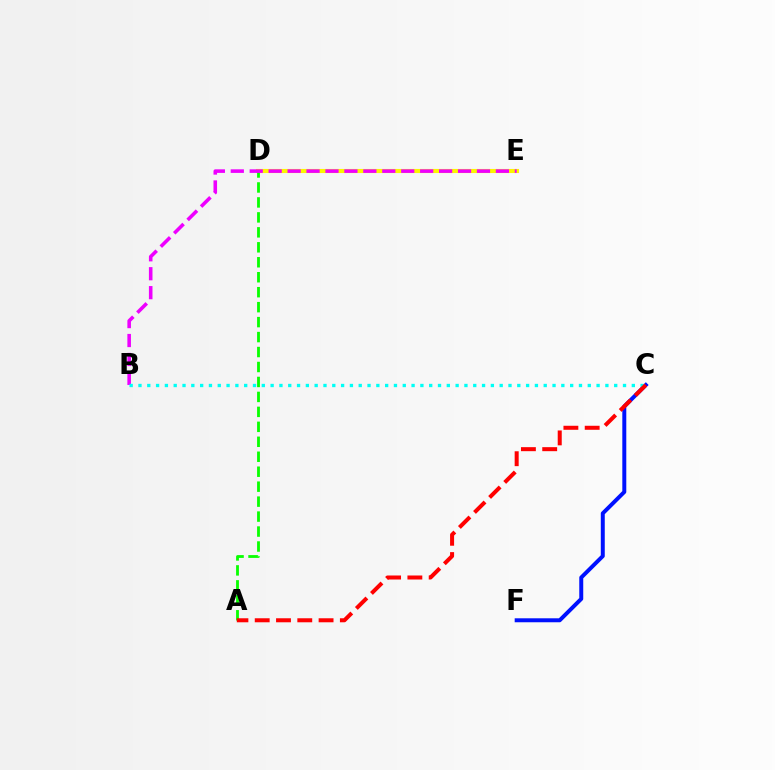{('D', 'E'): [{'color': '#fcf500', 'line_style': 'solid', 'thickness': 2.96}], ('C', 'F'): [{'color': '#0010ff', 'line_style': 'solid', 'thickness': 2.86}], ('A', 'D'): [{'color': '#08ff00', 'line_style': 'dashed', 'thickness': 2.03}], ('B', 'E'): [{'color': '#ee00ff', 'line_style': 'dashed', 'thickness': 2.57}], ('B', 'C'): [{'color': '#00fff6', 'line_style': 'dotted', 'thickness': 2.39}], ('A', 'C'): [{'color': '#ff0000', 'line_style': 'dashed', 'thickness': 2.89}]}